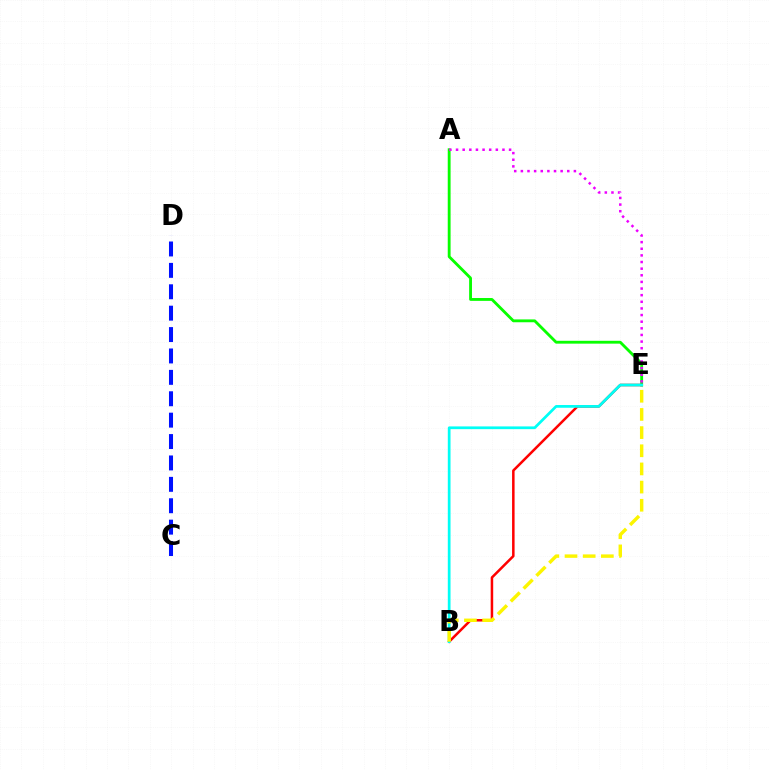{('A', 'E'): [{'color': '#08ff00', 'line_style': 'solid', 'thickness': 2.05}, {'color': '#ee00ff', 'line_style': 'dotted', 'thickness': 1.8}], ('B', 'E'): [{'color': '#ff0000', 'line_style': 'solid', 'thickness': 1.81}, {'color': '#00fff6', 'line_style': 'solid', 'thickness': 1.97}, {'color': '#fcf500', 'line_style': 'dashed', 'thickness': 2.47}], ('C', 'D'): [{'color': '#0010ff', 'line_style': 'dashed', 'thickness': 2.91}]}